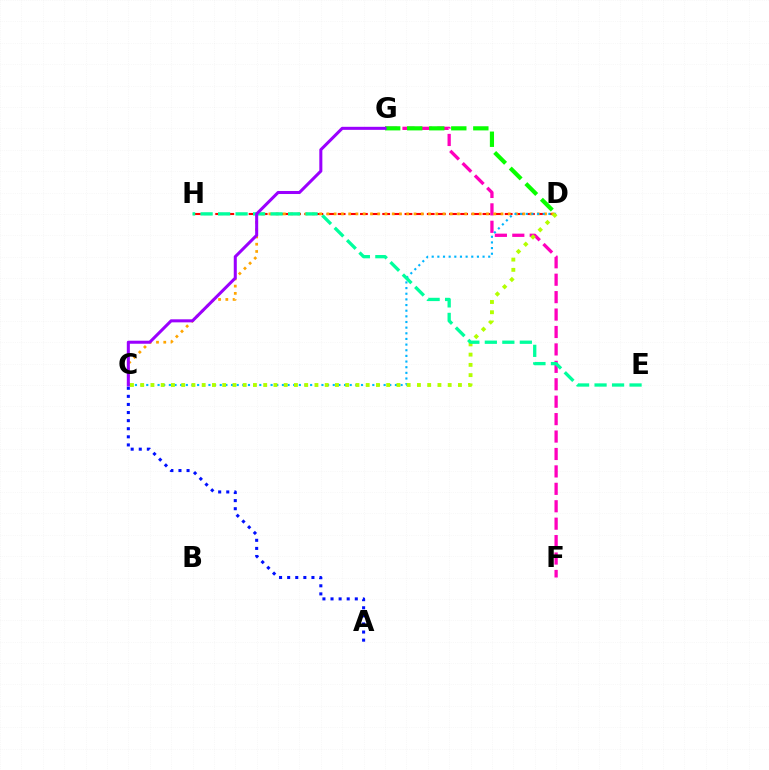{('D', 'H'): [{'color': '#ff0000', 'line_style': 'dashed', 'thickness': 1.51}], ('F', 'G'): [{'color': '#ff00bd', 'line_style': 'dashed', 'thickness': 2.37}], ('A', 'C'): [{'color': '#0010ff', 'line_style': 'dotted', 'thickness': 2.2}], ('C', 'D'): [{'color': '#ffa500', 'line_style': 'dotted', 'thickness': 1.97}, {'color': '#00b5ff', 'line_style': 'dotted', 'thickness': 1.54}, {'color': '#b3ff00', 'line_style': 'dotted', 'thickness': 2.78}], ('E', 'H'): [{'color': '#00ff9d', 'line_style': 'dashed', 'thickness': 2.38}], ('D', 'G'): [{'color': '#08ff00', 'line_style': 'dashed', 'thickness': 2.99}], ('C', 'G'): [{'color': '#9b00ff', 'line_style': 'solid', 'thickness': 2.19}]}